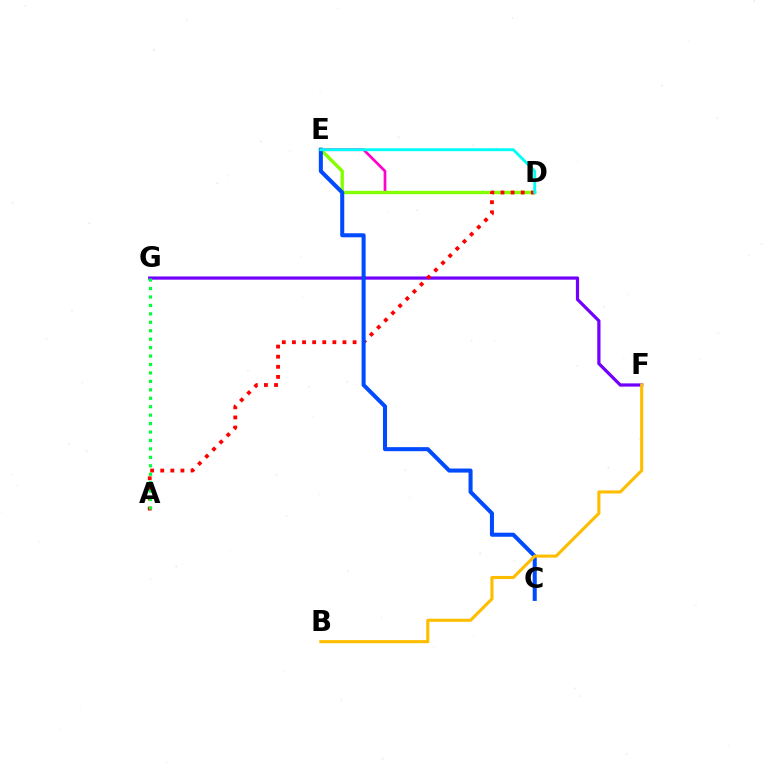{('D', 'E'): [{'color': '#ff00cf', 'line_style': 'solid', 'thickness': 1.95}, {'color': '#84ff00', 'line_style': 'solid', 'thickness': 2.43}, {'color': '#00fff6', 'line_style': 'solid', 'thickness': 2.06}], ('F', 'G'): [{'color': '#7200ff', 'line_style': 'solid', 'thickness': 2.32}], ('A', 'D'): [{'color': '#ff0000', 'line_style': 'dotted', 'thickness': 2.75}], ('A', 'G'): [{'color': '#00ff39', 'line_style': 'dotted', 'thickness': 2.29}], ('C', 'E'): [{'color': '#004bff', 'line_style': 'solid', 'thickness': 2.91}], ('B', 'F'): [{'color': '#ffbd00', 'line_style': 'solid', 'thickness': 2.23}]}